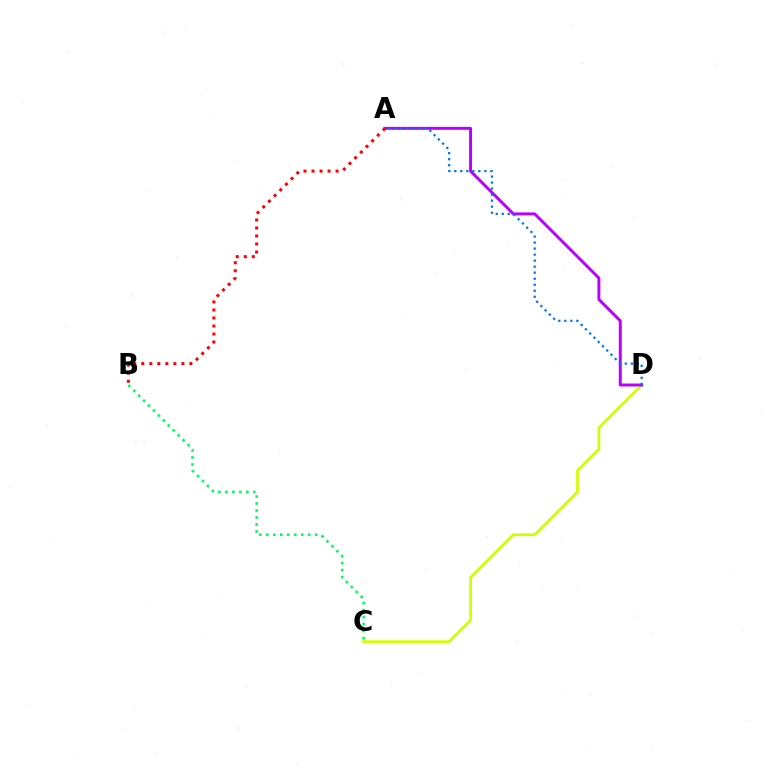{('B', 'C'): [{'color': '#00ff5c', 'line_style': 'dotted', 'thickness': 1.9}], ('C', 'D'): [{'color': '#d1ff00', 'line_style': 'solid', 'thickness': 1.99}], ('A', 'D'): [{'color': '#b900ff', 'line_style': 'solid', 'thickness': 2.12}, {'color': '#0074ff', 'line_style': 'dotted', 'thickness': 1.63}], ('A', 'B'): [{'color': '#ff0000', 'line_style': 'dotted', 'thickness': 2.18}]}